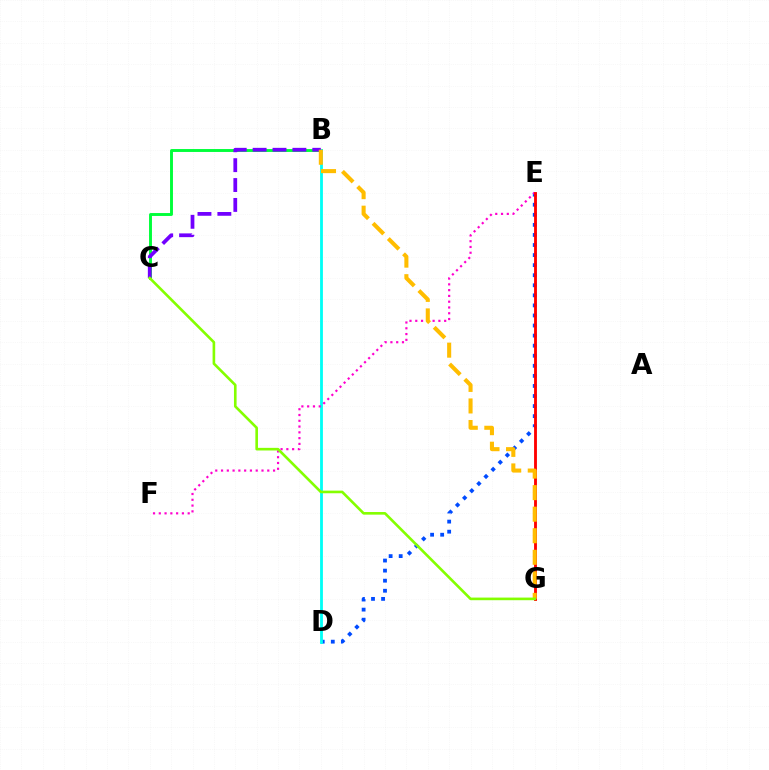{('D', 'E'): [{'color': '#004bff', 'line_style': 'dotted', 'thickness': 2.73}], ('B', 'C'): [{'color': '#00ff39', 'line_style': 'solid', 'thickness': 2.1}, {'color': '#7200ff', 'line_style': 'dashed', 'thickness': 2.7}], ('B', 'D'): [{'color': '#00fff6', 'line_style': 'solid', 'thickness': 2.02}], ('E', 'F'): [{'color': '#ff00cf', 'line_style': 'dotted', 'thickness': 1.57}], ('E', 'G'): [{'color': '#ff0000', 'line_style': 'solid', 'thickness': 2.05}], ('B', 'G'): [{'color': '#ffbd00', 'line_style': 'dashed', 'thickness': 2.93}], ('C', 'G'): [{'color': '#84ff00', 'line_style': 'solid', 'thickness': 1.89}]}